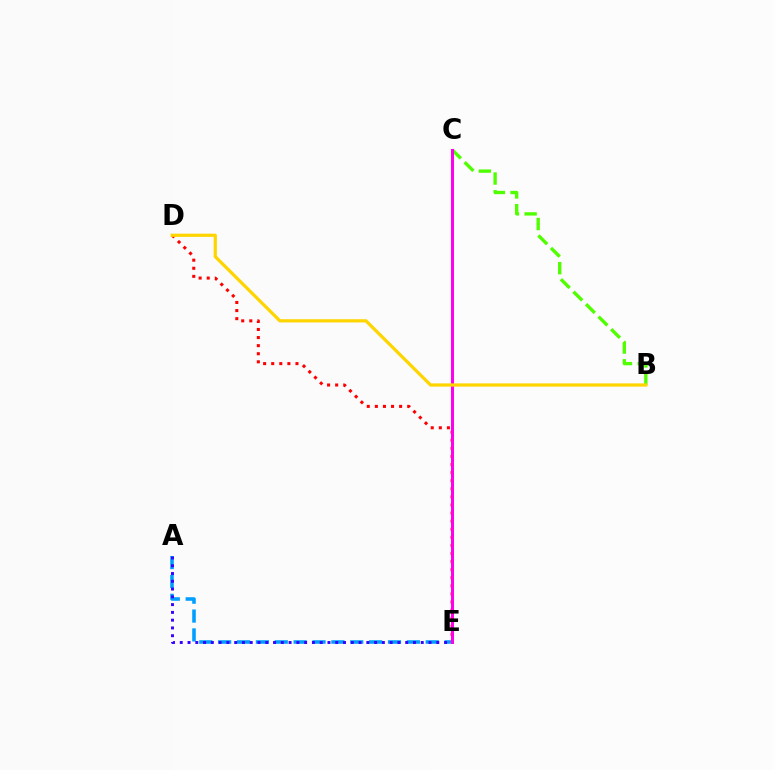{('A', 'E'): [{'color': '#009eff', 'line_style': 'dashed', 'thickness': 2.56}, {'color': '#3700ff', 'line_style': 'dotted', 'thickness': 2.11}], ('D', 'E'): [{'color': '#ff0000', 'line_style': 'dotted', 'thickness': 2.2}], ('B', 'C'): [{'color': '#4fff00', 'line_style': 'dashed', 'thickness': 2.41}], ('C', 'E'): [{'color': '#00ff86', 'line_style': 'dashed', 'thickness': 1.89}, {'color': '#ff00ed', 'line_style': 'solid', 'thickness': 2.17}], ('B', 'D'): [{'color': '#ffd500', 'line_style': 'solid', 'thickness': 2.32}]}